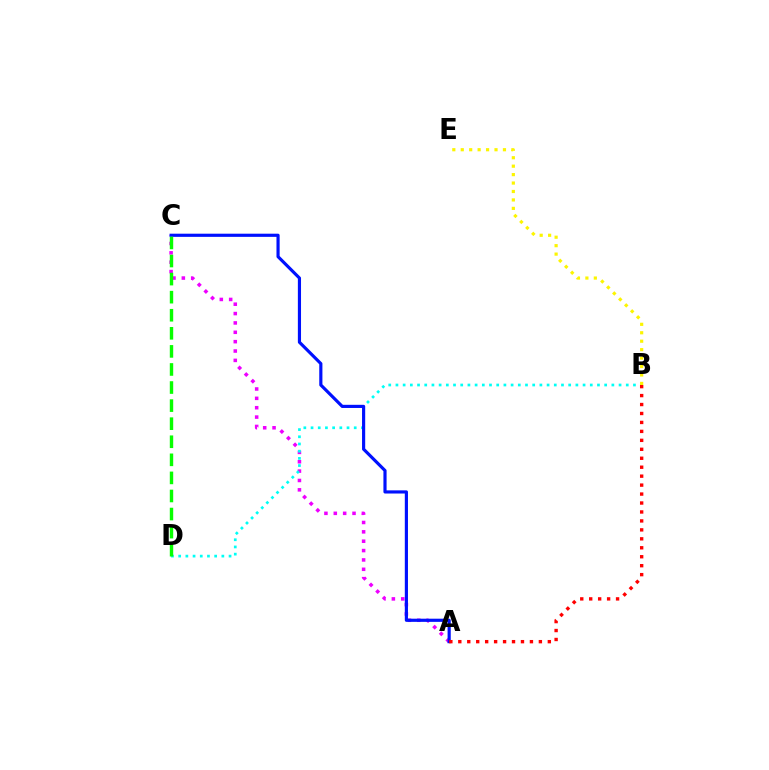{('A', 'C'): [{'color': '#ee00ff', 'line_style': 'dotted', 'thickness': 2.54}, {'color': '#0010ff', 'line_style': 'solid', 'thickness': 2.28}], ('B', 'D'): [{'color': '#00fff6', 'line_style': 'dotted', 'thickness': 1.96}], ('C', 'D'): [{'color': '#08ff00', 'line_style': 'dashed', 'thickness': 2.46}], ('A', 'B'): [{'color': '#ff0000', 'line_style': 'dotted', 'thickness': 2.43}], ('B', 'E'): [{'color': '#fcf500', 'line_style': 'dotted', 'thickness': 2.29}]}